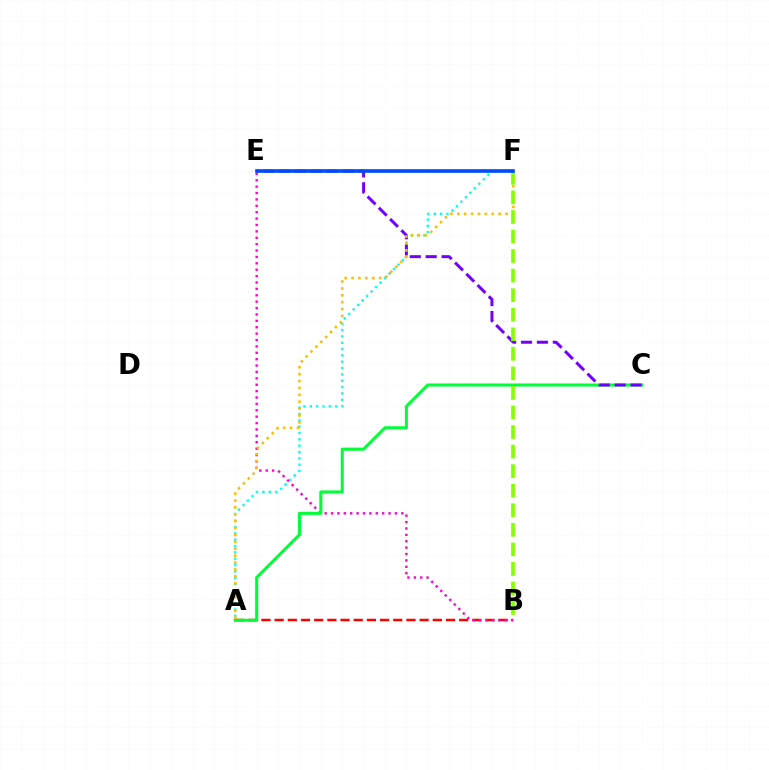{('A', 'B'): [{'color': '#ff0000', 'line_style': 'dashed', 'thickness': 1.79}], ('A', 'F'): [{'color': '#00fff6', 'line_style': 'dotted', 'thickness': 1.72}, {'color': '#ffbd00', 'line_style': 'dotted', 'thickness': 1.87}], ('B', 'E'): [{'color': '#ff00cf', 'line_style': 'dotted', 'thickness': 1.74}], ('A', 'C'): [{'color': '#00ff39', 'line_style': 'solid', 'thickness': 2.2}], ('C', 'E'): [{'color': '#7200ff', 'line_style': 'dashed', 'thickness': 2.16}], ('B', 'F'): [{'color': '#84ff00', 'line_style': 'dashed', 'thickness': 2.66}], ('E', 'F'): [{'color': '#004bff', 'line_style': 'solid', 'thickness': 2.62}]}